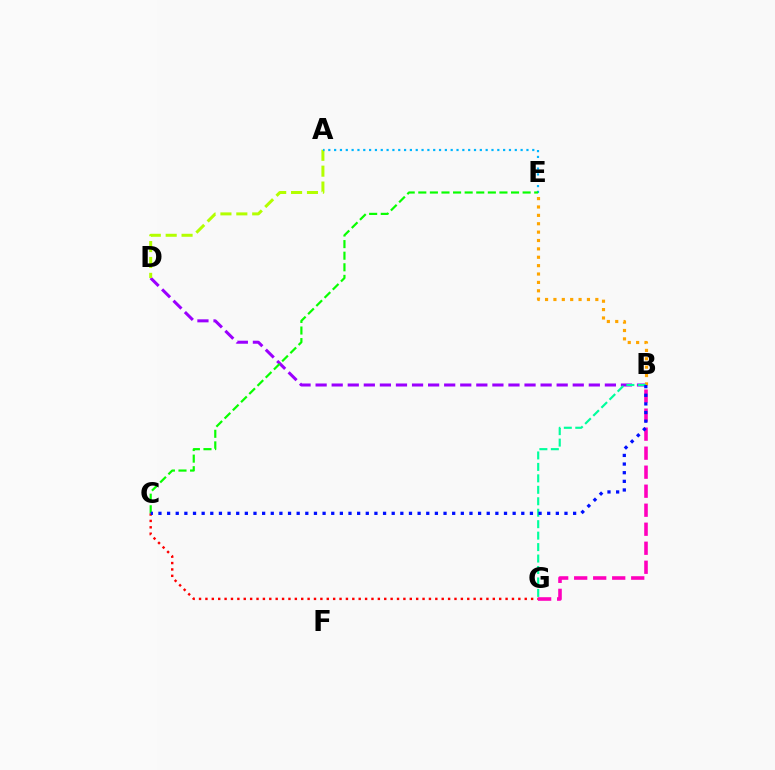{('C', 'G'): [{'color': '#ff0000', 'line_style': 'dotted', 'thickness': 1.74}], ('B', 'D'): [{'color': '#9b00ff', 'line_style': 'dashed', 'thickness': 2.18}], ('A', 'D'): [{'color': '#b3ff00', 'line_style': 'dashed', 'thickness': 2.16}], ('B', 'E'): [{'color': '#ffa500', 'line_style': 'dotted', 'thickness': 2.28}], ('A', 'E'): [{'color': '#00b5ff', 'line_style': 'dotted', 'thickness': 1.58}], ('C', 'E'): [{'color': '#08ff00', 'line_style': 'dashed', 'thickness': 1.57}], ('B', 'G'): [{'color': '#ff00bd', 'line_style': 'dashed', 'thickness': 2.58}, {'color': '#00ff9d', 'line_style': 'dashed', 'thickness': 1.56}], ('B', 'C'): [{'color': '#0010ff', 'line_style': 'dotted', 'thickness': 2.35}]}